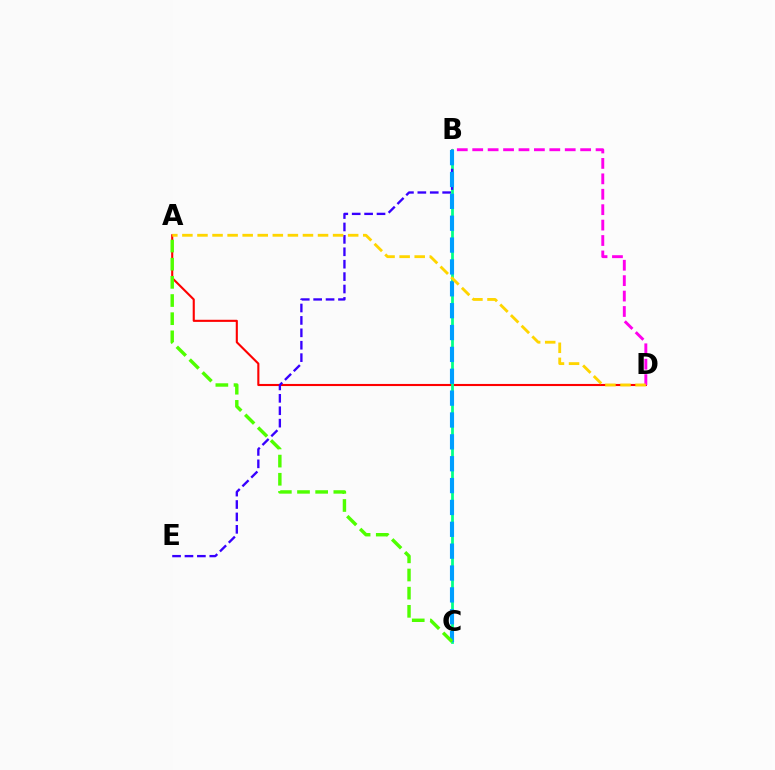{('A', 'D'): [{'color': '#ff0000', 'line_style': 'solid', 'thickness': 1.52}, {'color': '#ffd500', 'line_style': 'dashed', 'thickness': 2.05}], ('B', 'C'): [{'color': '#00ff86', 'line_style': 'solid', 'thickness': 1.99}, {'color': '#009eff', 'line_style': 'dashed', 'thickness': 2.97}], ('B', 'E'): [{'color': '#3700ff', 'line_style': 'dashed', 'thickness': 1.69}], ('B', 'D'): [{'color': '#ff00ed', 'line_style': 'dashed', 'thickness': 2.09}], ('A', 'C'): [{'color': '#4fff00', 'line_style': 'dashed', 'thickness': 2.47}]}